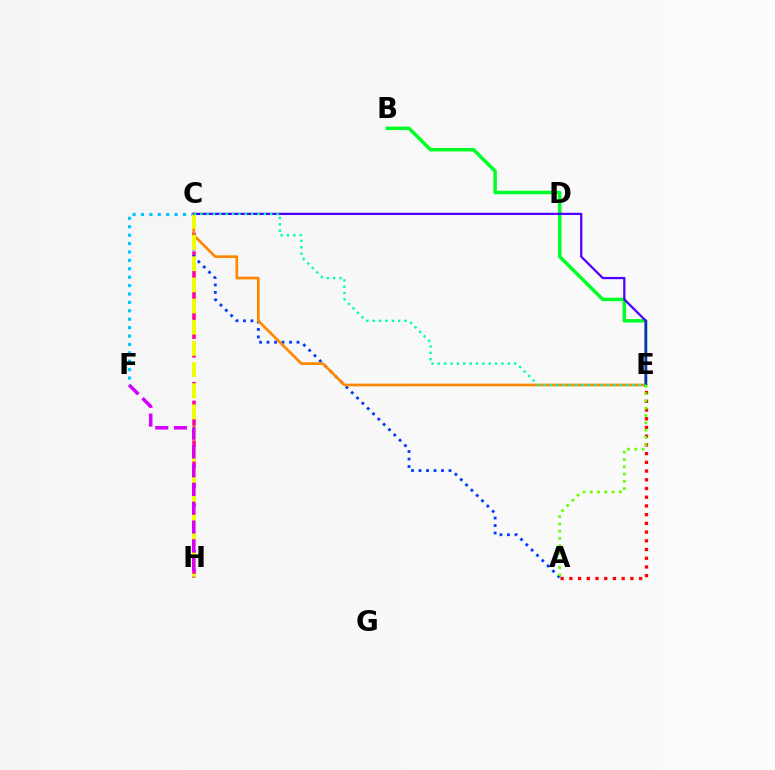{('C', 'H'): [{'color': '#ff00a0', 'line_style': 'dashed', 'thickness': 2.53}, {'color': '#eeff00', 'line_style': 'dashed', 'thickness': 2.87}], ('C', 'F'): [{'color': '#00c7ff', 'line_style': 'dotted', 'thickness': 2.28}], ('A', 'C'): [{'color': '#003fff', 'line_style': 'dotted', 'thickness': 2.04}], ('C', 'E'): [{'color': '#ff8800', 'line_style': 'solid', 'thickness': 1.95}, {'color': '#4f00ff', 'line_style': 'solid', 'thickness': 1.63}, {'color': '#00ffaf', 'line_style': 'dotted', 'thickness': 1.73}], ('A', 'E'): [{'color': '#ff0000', 'line_style': 'dotted', 'thickness': 2.37}, {'color': '#66ff00', 'line_style': 'dotted', 'thickness': 1.98}], ('B', 'E'): [{'color': '#00ff27', 'line_style': 'solid', 'thickness': 2.51}], ('F', 'H'): [{'color': '#d600ff', 'line_style': 'dashed', 'thickness': 2.55}]}